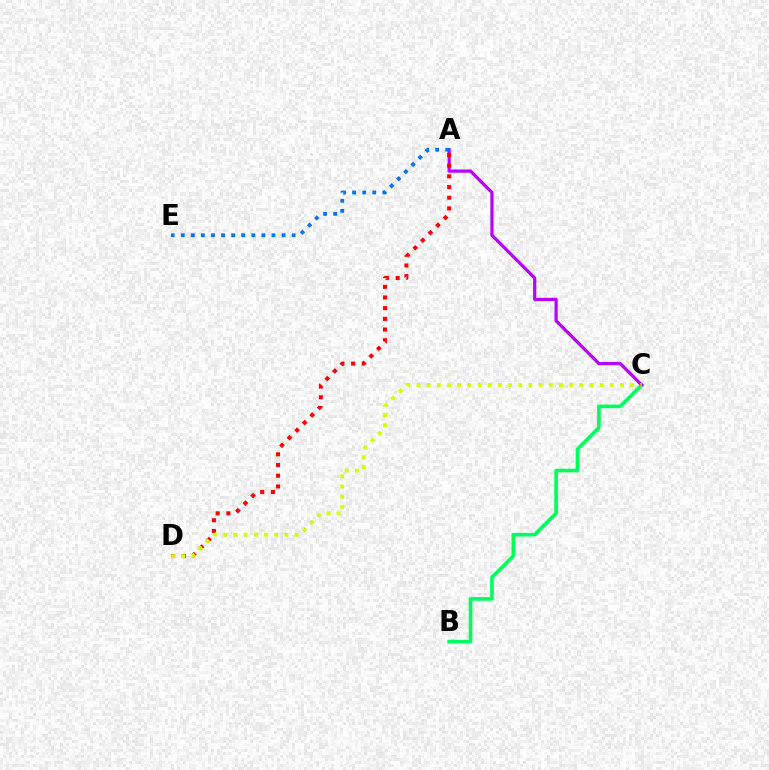{('B', 'C'): [{'color': '#00ff5c', 'line_style': 'solid', 'thickness': 2.62}], ('A', 'C'): [{'color': '#b900ff', 'line_style': 'solid', 'thickness': 2.31}], ('A', 'D'): [{'color': '#ff0000', 'line_style': 'dotted', 'thickness': 2.9}], ('C', 'D'): [{'color': '#d1ff00', 'line_style': 'dotted', 'thickness': 2.77}], ('A', 'E'): [{'color': '#0074ff', 'line_style': 'dotted', 'thickness': 2.74}]}